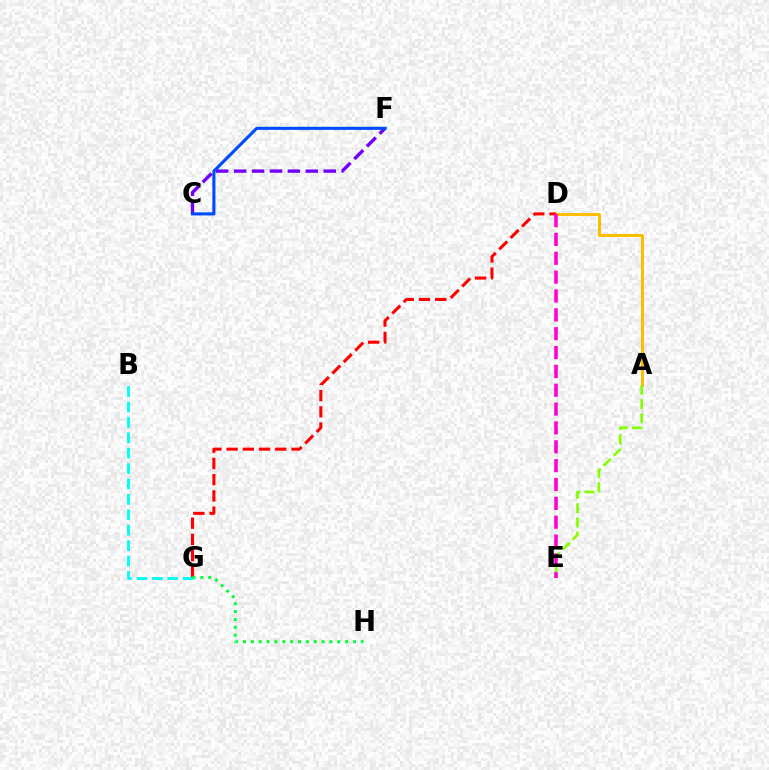{('A', 'D'): [{'color': '#ffbd00', 'line_style': 'solid', 'thickness': 2.16}], ('C', 'F'): [{'color': '#7200ff', 'line_style': 'dashed', 'thickness': 2.43}, {'color': '#004bff', 'line_style': 'solid', 'thickness': 2.23}], ('D', 'G'): [{'color': '#ff0000', 'line_style': 'dashed', 'thickness': 2.2}], ('A', 'E'): [{'color': '#84ff00', 'line_style': 'dashed', 'thickness': 1.92}], ('B', 'G'): [{'color': '#00fff6', 'line_style': 'dashed', 'thickness': 2.09}], ('G', 'H'): [{'color': '#00ff39', 'line_style': 'dotted', 'thickness': 2.13}], ('D', 'E'): [{'color': '#ff00cf', 'line_style': 'dashed', 'thickness': 2.56}]}